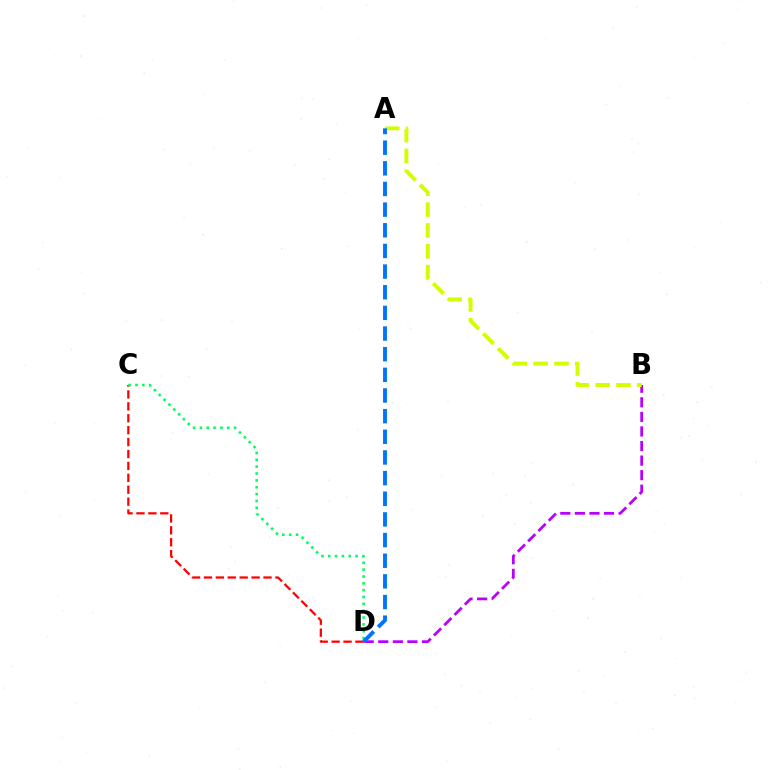{('B', 'D'): [{'color': '#b900ff', 'line_style': 'dashed', 'thickness': 1.98}], ('C', 'D'): [{'color': '#ff0000', 'line_style': 'dashed', 'thickness': 1.62}, {'color': '#00ff5c', 'line_style': 'dotted', 'thickness': 1.86}], ('A', 'B'): [{'color': '#d1ff00', 'line_style': 'dashed', 'thickness': 2.83}], ('A', 'D'): [{'color': '#0074ff', 'line_style': 'dashed', 'thickness': 2.81}]}